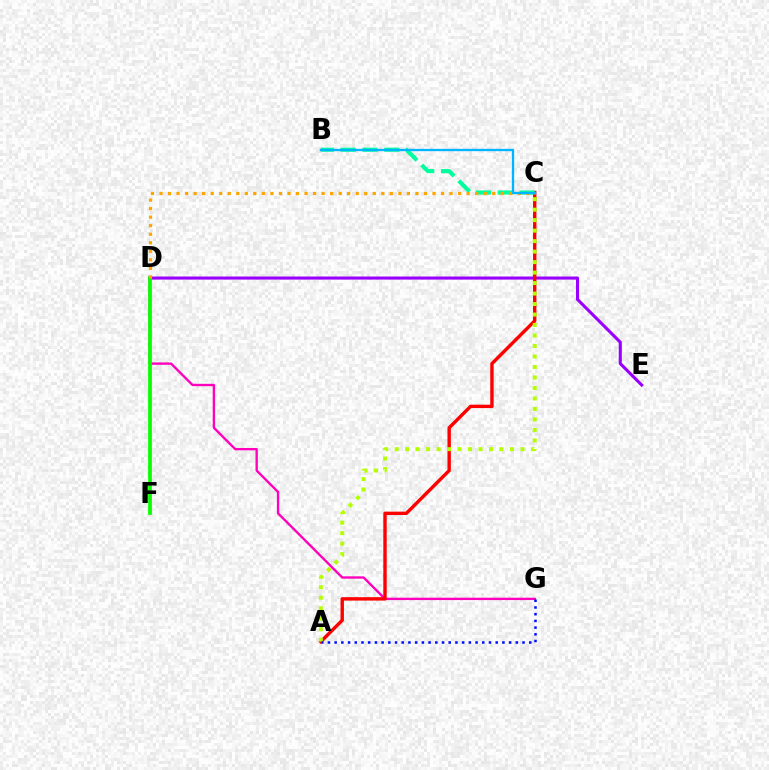{('D', 'E'): [{'color': '#9b00ff', 'line_style': 'solid', 'thickness': 2.22}], ('D', 'G'): [{'color': '#ff00bd', 'line_style': 'solid', 'thickness': 1.69}], ('A', 'C'): [{'color': '#ff0000', 'line_style': 'solid', 'thickness': 2.45}, {'color': '#b3ff00', 'line_style': 'dotted', 'thickness': 2.85}], ('D', 'F'): [{'color': '#08ff00', 'line_style': 'solid', 'thickness': 2.7}], ('B', 'C'): [{'color': '#00ff9d', 'line_style': 'dashed', 'thickness': 2.97}, {'color': '#00b5ff', 'line_style': 'solid', 'thickness': 1.68}], ('C', 'D'): [{'color': '#ffa500', 'line_style': 'dotted', 'thickness': 2.32}], ('A', 'G'): [{'color': '#0010ff', 'line_style': 'dotted', 'thickness': 1.82}]}